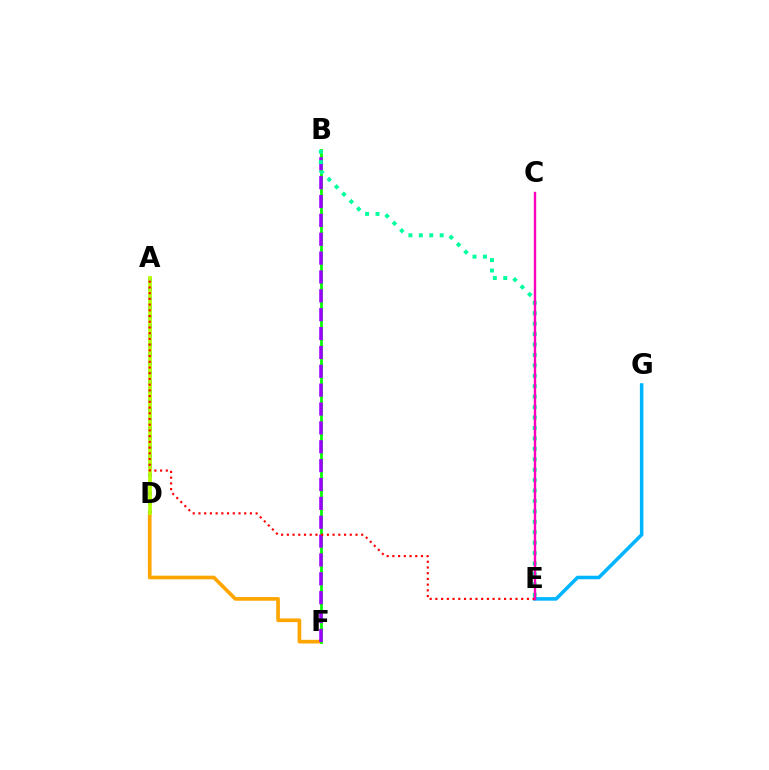{('D', 'F'): [{'color': '#ffa500', 'line_style': 'solid', 'thickness': 2.64}], ('B', 'F'): [{'color': '#08ff00', 'line_style': 'solid', 'thickness': 2.01}, {'color': '#9b00ff', 'line_style': 'dashed', 'thickness': 2.56}], ('A', 'D'): [{'color': '#0010ff', 'line_style': 'dotted', 'thickness': 2.53}, {'color': '#b3ff00', 'line_style': 'solid', 'thickness': 2.68}], ('E', 'G'): [{'color': '#00b5ff', 'line_style': 'solid', 'thickness': 2.56}], ('A', 'E'): [{'color': '#ff0000', 'line_style': 'dotted', 'thickness': 1.55}], ('B', 'E'): [{'color': '#00ff9d', 'line_style': 'dotted', 'thickness': 2.83}], ('C', 'E'): [{'color': '#ff00bd', 'line_style': 'solid', 'thickness': 1.72}]}